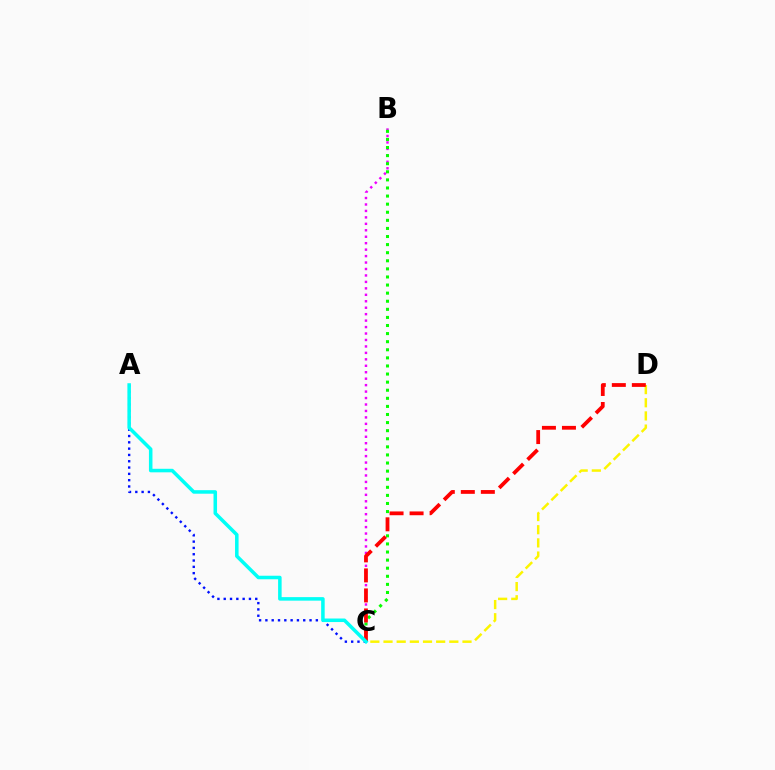{('B', 'C'): [{'color': '#ee00ff', 'line_style': 'dotted', 'thickness': 1.75}, {'color': '#08ff00', 'line_style': 'dotted', 'thickness': 2.2}], ('A', 'C'): [{'color': '#0010ff', 'line_style': 'dotted', 'thickness': 1.71}, {'color': '#00fff6', 'line_style': 'solid', 'thickness': 2.54}], ('C', 'D'): [{'color': '#fcf500', 'line_style': 'dashed', 'thickness': 1.79}, {'color': '#ff0000', 'line_style': 'dashed', 'thickness': 2.72}]}